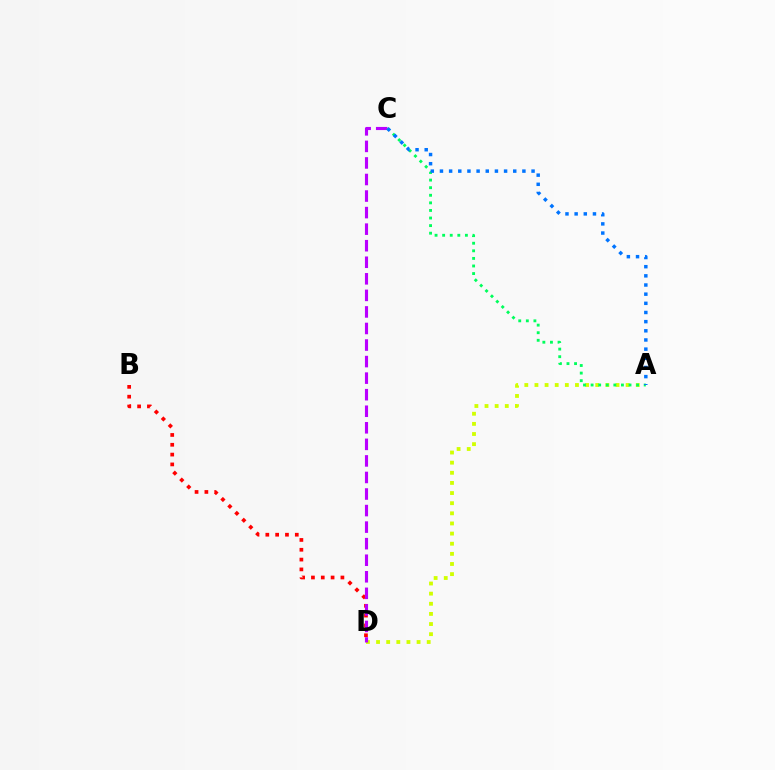{('B', 'D'): [{'color': '#ff0000', 'line_style': 'dotted', 'thickness': 2.67}], ('A', 'D'): [{'color': '#d1ff00', 'line_style': 'dotted', 'thickness': 2.75}], ('C', 'D'): [{'color': '#b900ff', 'line_style': 'dashed', 'thickness': 2.25}], ('A', 'C'): [{'color': '#00ff5c', 'line_style': 'dotted', 'thickness': 2.06}, {'color': '#0074ff', 'line_style': 'dotted', 'thickness': 2.49}]}